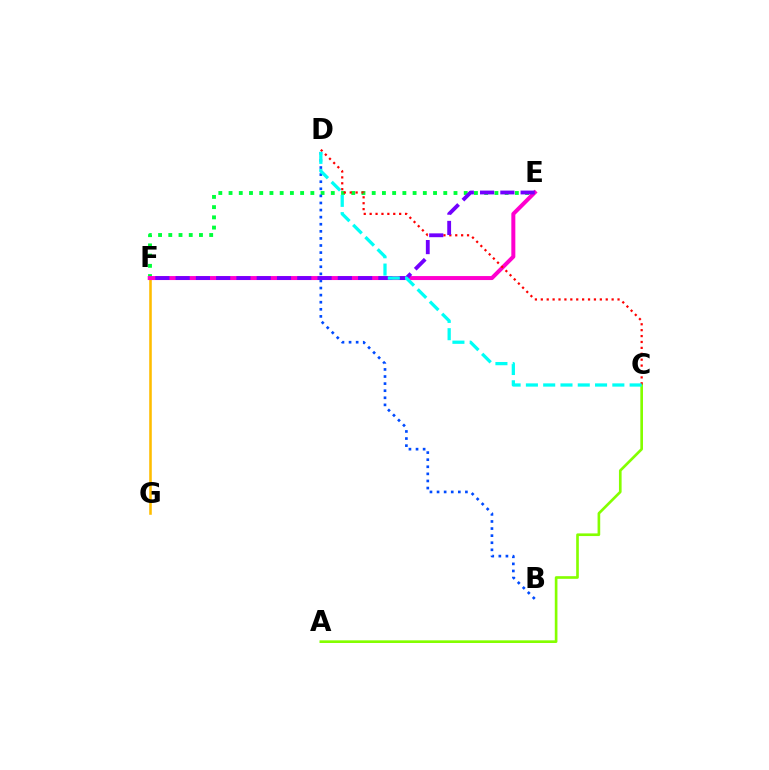{('E', 'F'): [{'color': '#00ff39', 'line_style': 'dotted', 'thickness': 2.78}, {'color': '#ff00cf', 'line_style': 'solid', 'thickness': 2.88}, {'color': '#7200ff', 'line_style': 'dashed', 'thickness': 2.75}], ('F', 'G'): [{'color': '#ffbd00', 'line_style': 'solid', 'thickness': 1.85}], ('B', 'D'): [{'color': '#004bff', 'line_style': 'dotted', 'thickness': 1.93}], ('A', 'C'): [{'color': '#84ff00', 'line_style': 'solid', 'thickness': 1.91}], ('C', 'D'): [{'color': '#ff0000', 'line_style': 'dotted', 'thickness': 1.6}, {'color': '#00fff6', 'line_style': 'dashed', 'thickness': 2.35}]}